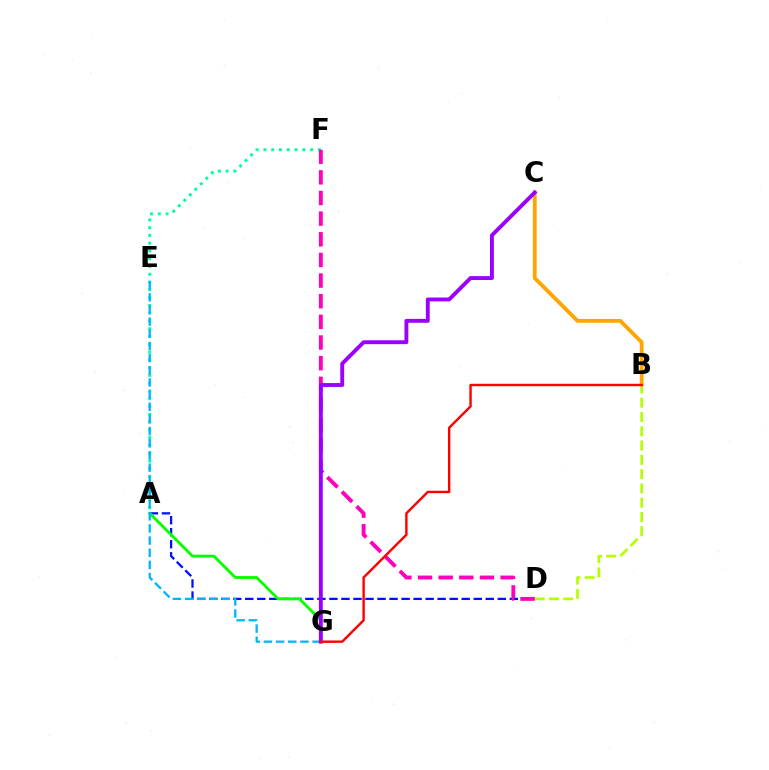{('A', 'F'): [{'color': '#00ff9d', 'line_style': 'dotted', 'thickness': 2.11}], ('B', 'C'): [{'color': '#ffa500', 'line_style': 'solid', 'thickness': 2.75}], ('A', 'D'): [{'color': '#0010ff', 'line_style': 'dashed', 'thickness': 1.63}], ('A', 'G'): [{'color': '#08ff00', 'line_style': 'solid', 'thickness': 2.05}], ('D', 'F'): [{'color': '#ff00bd', 'line_style': 'dashed', 'thickness': 2.8}], ('B', 'D'): [{'color': '#b3ff00', 'line_style': 'dashed', 'thickness': 1.94}], ('E', 'G'): [{'color': '#00b5ff', 'line_style': 'dashed', 'thickness': 1.65}], ('C', 'G'): [{'color': '#9b00ff', 'line_style': 'solid', 'thickness': 2.79}], ('B', 'G'): [{'color': '#ff0000', 'line_style': 'solid', 'thickness': 1.74}]}